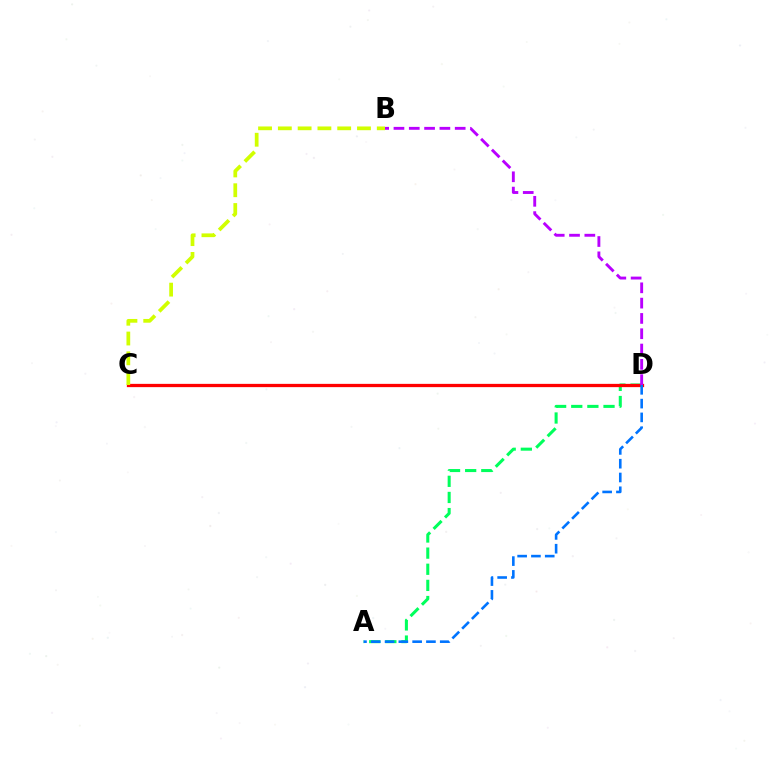{('A', 'D'): [{'color': '#00ff5c', 'line_style': 'dashed', 'thickness': 2.19}, {'color': '#0074ff', 'line_style': 'dashed', 'thickness': 1.87}], ('C', 'D'): [{'color': '#ff0000', 'line_style': 'solid', 'thickness': 2.36}], ('B', 'D'): [{'color': '#b900ff', 'line_style': 'dashed', 'thickness': 2.08}], ('B', 'C'): [{'color': '#d1ff00', 'line_style': 'dashed', 'thickness': 2.69}]}